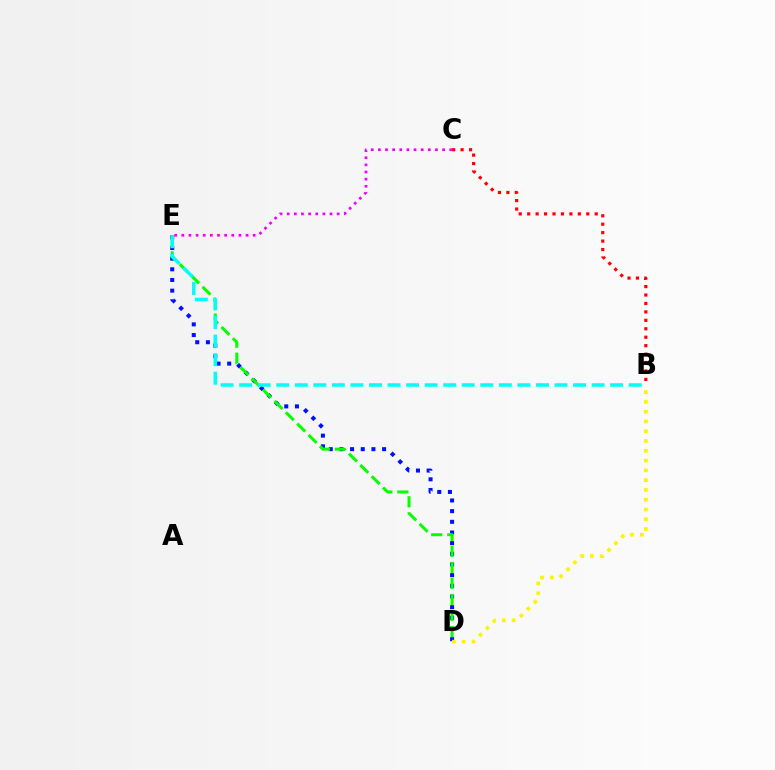{('D', 'E'): [{'color': '#0010ff', 'line_style': 'dotted', 'thickness': 2.9}, {'color': '#08ff00', 'line_style': 'dashed', 'thickness': 2.18}], ('B', 'D'): [{'color': '#fcf500', 'line_style': 'dotted', 'thickness': 2.66}], ('C', 'E'): [{'color': '#ee00ff', 'line_style': 'dotted', 'thickness': 1.94}], ('B', 'C'): [{'color': '#ff0000', 'line_style': 'dotted', 'thickness': 2.29}], ('B', 'E'): [{'color': '#00fff6', 'line_style': 'dashed', 'thickness': 2.52}]}